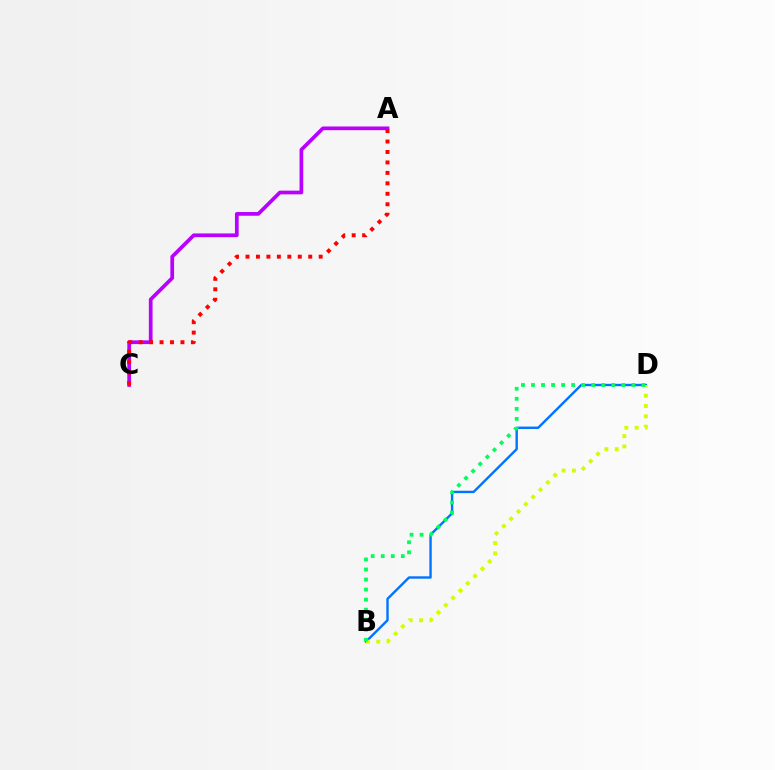{('B', 'D'): [{'color': '#0074ff', 'line_style': 'solid', 'thickness': 1.72}, {'color': '#d1ff00', 'line_style': 'dotted', 'thickness': 2.81}, {'color': '#00ff5c', 'line_style': 'dotted', 'thickness': 2.73}], ('A', 'C'): [{'color': '#b900ff', 'line_style': 'solid', 'thickness': 2.67}, {'color': '#ff0000', 'line_style': 'dotted', 'thickness': 2.84}]}